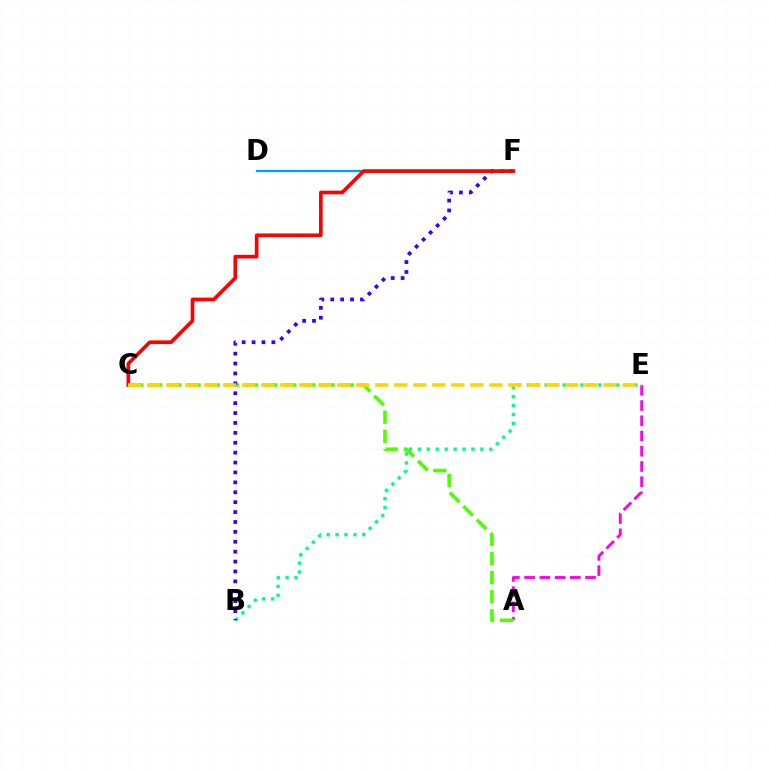{('A', 'E'): [{'color': '#ff00ed', 'line_style': 'dashed', 'thickness': 2.07}], ('A', 'C'): [{'color': '#4fff00', 'line_style': 'dashed', 'thickness': 2.6}], ('B', 'E'): [{'color': '#00ff86', 'line_style': 'dotted', 'thickness': 2.42}], ('D', 'F'): [{'color': '#009eff', 'line_style': 'solid', 'thickness': 1.64}], ('B', 'F'): [{'color': '#3700ff', 'line_style': 'dotted', 'thickness': 2.69}], ('C', 'F'): [{'color': '#ff0000', 'line_style': 'solid', 'thickness': 2.65}], ('C', 'E'): [{'color': '#ffd500', 'line_style': 'dashed', 'thickness': 2.58}]}